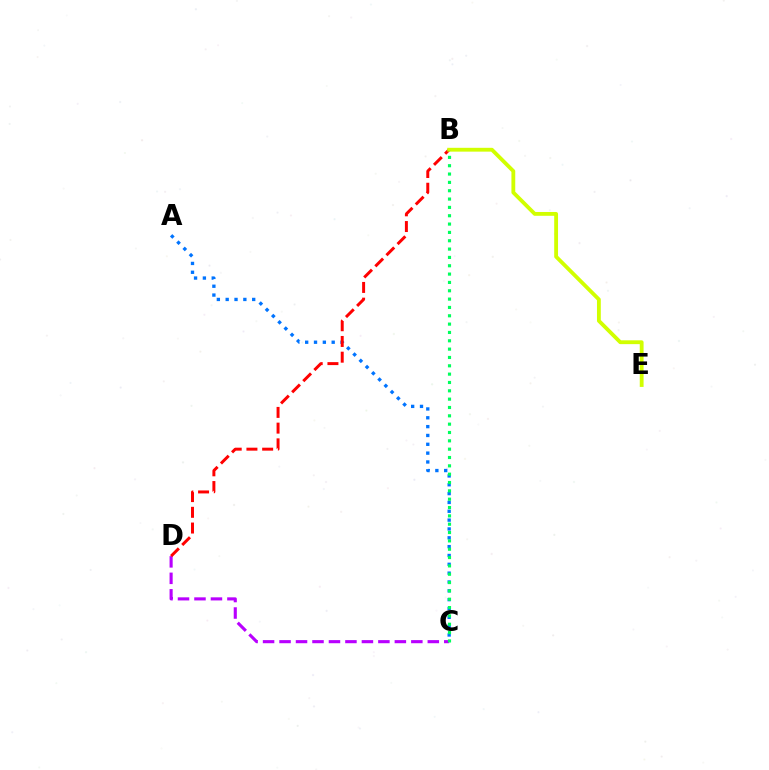{('C', 'D'): [{'color': '#b900ff', 'line_style': 'dashed', 'thickness': 2.24}], ('A', 'C'): [{'color': '#0074ff', 'line_style': 'dotted', 'thickness': 2.4}], ('B', 'D'): [{'color': '#ff0000', 'line_style': 'dashed', 'thickness': 2.14}], ('B', 'E'): [{'color': '#d1ff00', 'line_style': 'solid', 'thickness': 2.76}], ('B', 'C'): [{'color': '#00ff5c', 'line_style': 'dotted', 'thickness': 2.27}]}